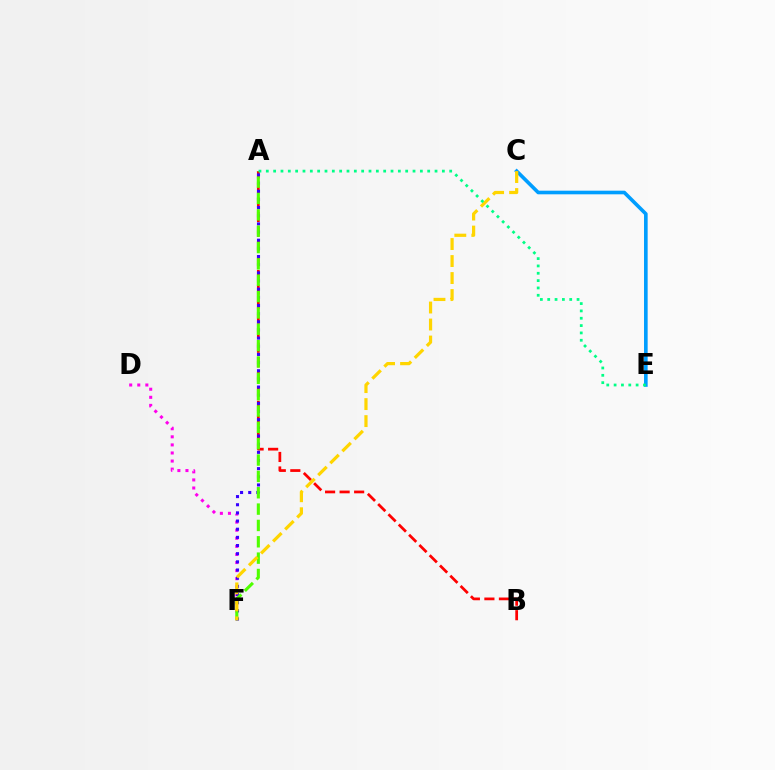{('D', 'F'): [{'color': '#ff00ed', 'line_style': 'dotted', 'thickness': 2.19}], ('A', 'B'): [{'color': '#ff0000', 'line_style': 'dashed', 'thickness': 1.97}], ('A', 'F'): [{'color': '#3700ff', 'line_style': 'dotted', 'thickness': 2.22}, {'color': '#4fff00', 'line_style': 'dashed', 'thickness': 2.22}], ('C', 'E'): [{'color': '#009eff', 'line_style': 'solid', 'thickness': 2.61}], ('C', 'F'): [{'color': '#ffd500', 'line_style': 'dashed', 'thickness': 2.31}], ('A', 'E'): [{'color': '#00ff86', 'line_style': 'dotted', 'thickness': 1.99}]}